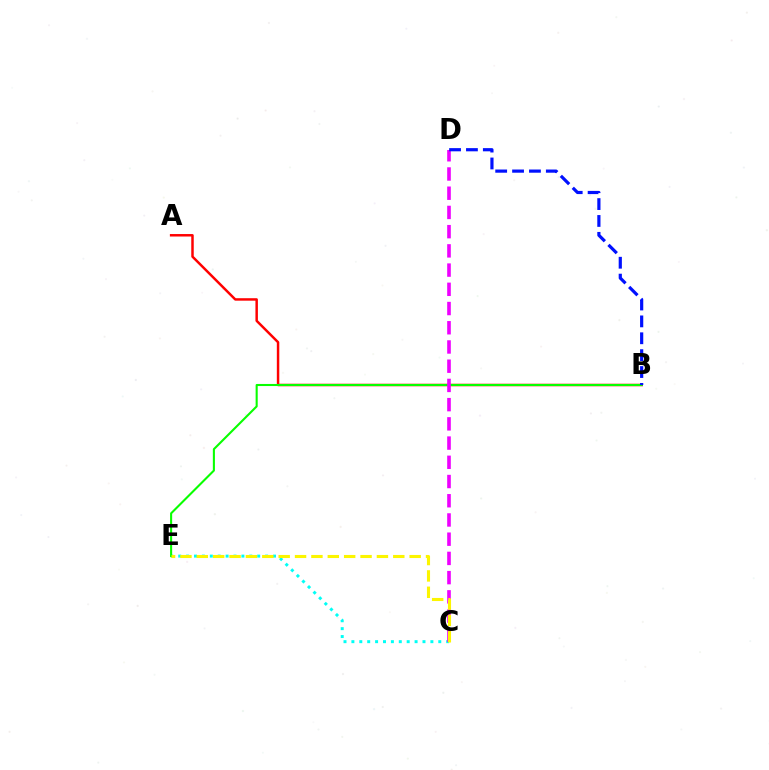{('C', 'E'): [{'color': '#00fff6', 'line_style': 'dotted', 'thickness': 2.15}, {'color': '#fcf500', 'line_style': 'dashed', 'thickness': 2.22}], ('A', 'B'): [{'color': '#ff0000', 'line_style': 'solid', 'thickness': 1.78}], ('B', 'E'): [{'color': '#08ff00', 'line_style': 'solid', 'thickness': 1.51}], ('C', 'D'): [{'color': '#ee00ff', 'line_style': 'dashed', 'thickness': 2.61}], ('B', 'D'): [{'color': '#0010ff', 'line_style': 'dashed', 'thickness': 2.29}]}